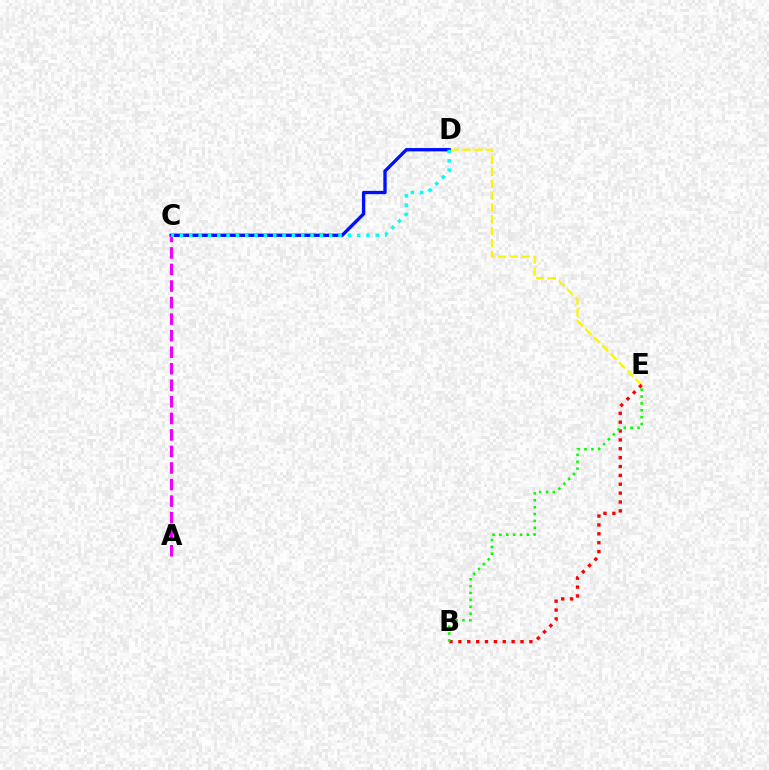{('D', 'E'): [{'color': '#fcf500', 'line_style': 'dashed', 'thickness': 1.61}], ('C', 'D'): [{'color': '#0010ff', 'line_style': 'solid', 'thickness': 2.4}, {'color': '#00fff6', 'line_style': 'dotted', 'thickness': 2.53}], ('B', 'E'): [{'color': '#ff0000', 'line_style': 'dotted', 'thickness': 2.41}, {'color': '#08ff00', 'line_style': 'dotted', 'thickness': 1.87}], ('A', 'C'): [{'color': '#ee00ff', 'line_style': 'dashed', 'thickness': 2.25}]}